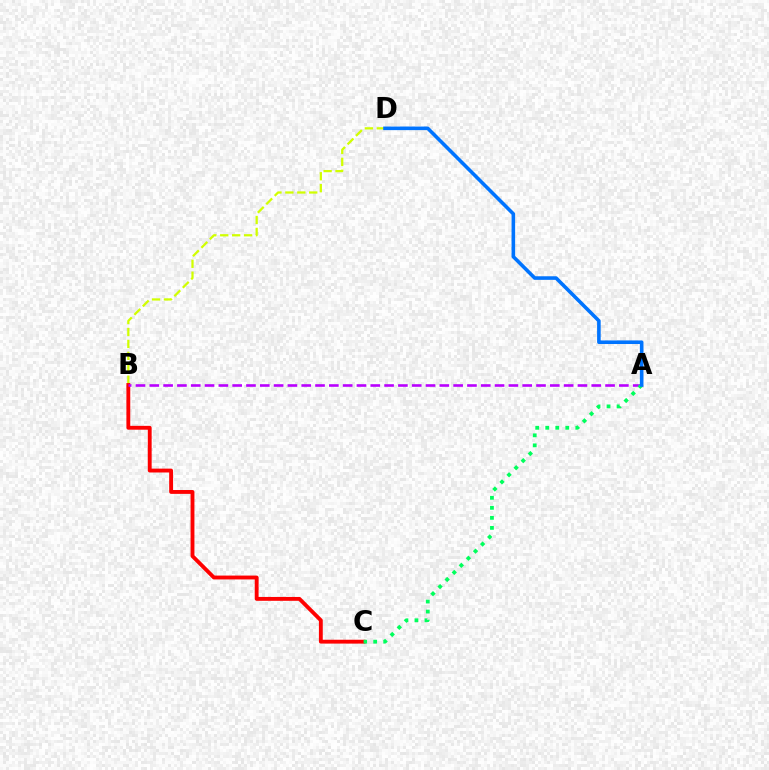{('B', 'D'): [{'color': '#d1ff00', 'line_style': 'dashed', 'thickness': 1.62}], ('B', 'C'): [{'color': '#ff0000', 'line_style': 'solid', 'thickness': 2.78}], ('A', 'B'): [{'color': '#b900ff', 'line_style': 'dashed', 'thickness': 1.88}], ('A', 'C'): [{'color': '#00ff5c', 'line_style': 'dotted', 'thickness': 2.72}], ('A', 'D'): [{'color': '#0074ff', 'line_style': 'solid', 'thickness': 2.58}]}